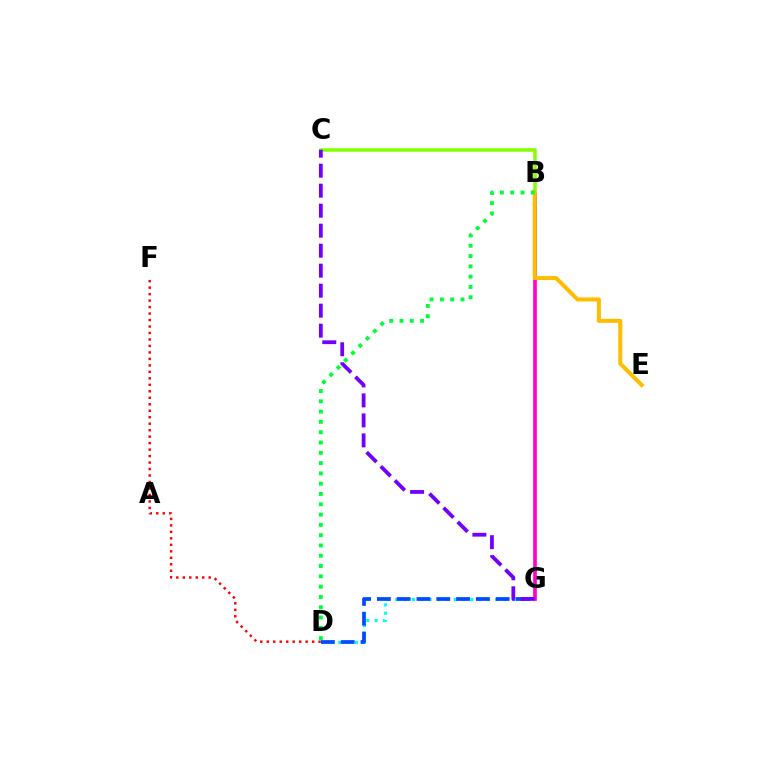{('D', 'G'): [{'color': '#00fff6', 'line_style': 'dotted', 'thickness': 2.27}, {'color': '#004bff', 'line_style': 'dashed', 'thickness': 2.69}], ('B', 'G'): [{'color': '#ff00cf', 'line_style': 'solid', 'thickness': 2.62}], ('D', 'F'): [{'color': '#ff0000', 'line_style': 'dotted', 'thickness': 1.76}], ('B', 'C'): [{'color': '#84ff00', 'line_style': 'solid', 'thickness': 2.53}], ('B', 'E'): [{'color': '#ffbd00', 'line_style': 'solid', 'thickness': 2.91}], ('C', 'G'): [{'color': '#7200ff', 'line_style': 'dashed', 'thickness': 2.72}], ('B', 'D'): [{'color': '#00ff39', 'line_style': 'dotted', 'thickness': 2.8}]}